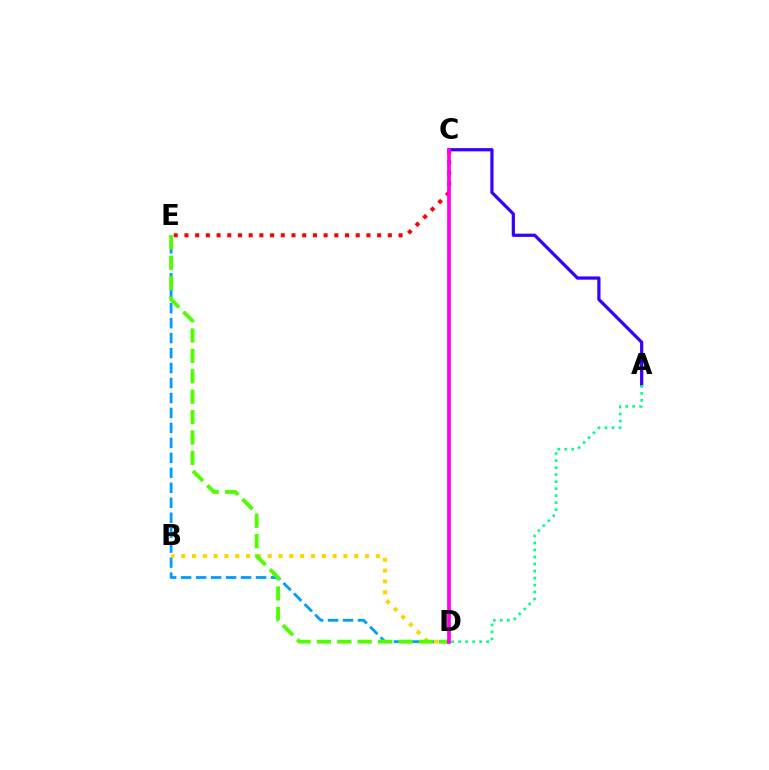{('D', 'E'): [{'color': '#009eff', 'line_style': 'dashed', 'thickness': 2.03}, {'color': '#4fff00', 'line_style': 'dashed', 'thickness': 2.77}], ('B', 'D'): [{'color': '#ffd500', 'line_style': 'dotted', 'thickness': 2.94}], ('A', 'C'): [{'color': '#3700ff', 'line_style': 'solid', 'thickness': 2.32}], ('A', 'D'): [{'color': '#00ff86', 'line_style': 'dotted', 'thickness': 1.91}], ('C', 'E'): [{'color': '#ff0000', 'line_style': 'dotted', 'thickness': 2.91}], ('C', 'D'): [{'color': '#ff00ed', 'line_style': 'solid', 'thickness': 2.68}]}